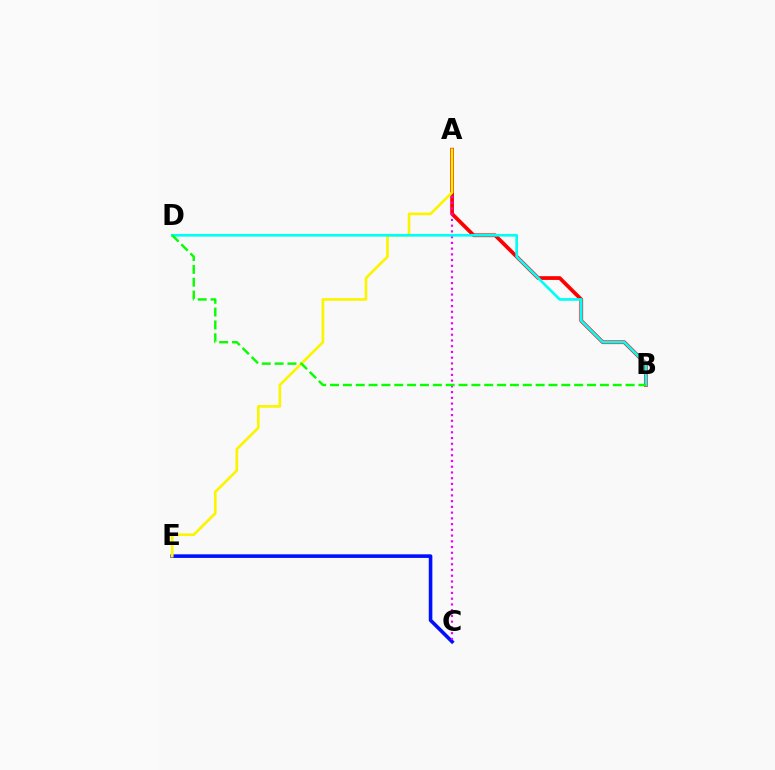{('C', 'E'): [{'color': '#0010ff', 'line_style': 'solid', 'thickness': 2.59}], ('A', 'B'): [{'color': '#ff0000', 'line_style': 'solid', 'thickness': 2.69}], ('A', 'C'): [{'color': '#ee00ff', 'line_style': 'dotted', 'thickness': 1.56}], ('A', 'E'): [{'color': '#fcf500', 'line_style': 'solid', 'thickness': 1.93}], ('B', 'D'): [{'color': '#00fff6', 'line_style': 'solid', 'thickness': 1.93}, {'color': '#08ff00', 'line_style': 'dashed', 'thickness': 1.75}]}